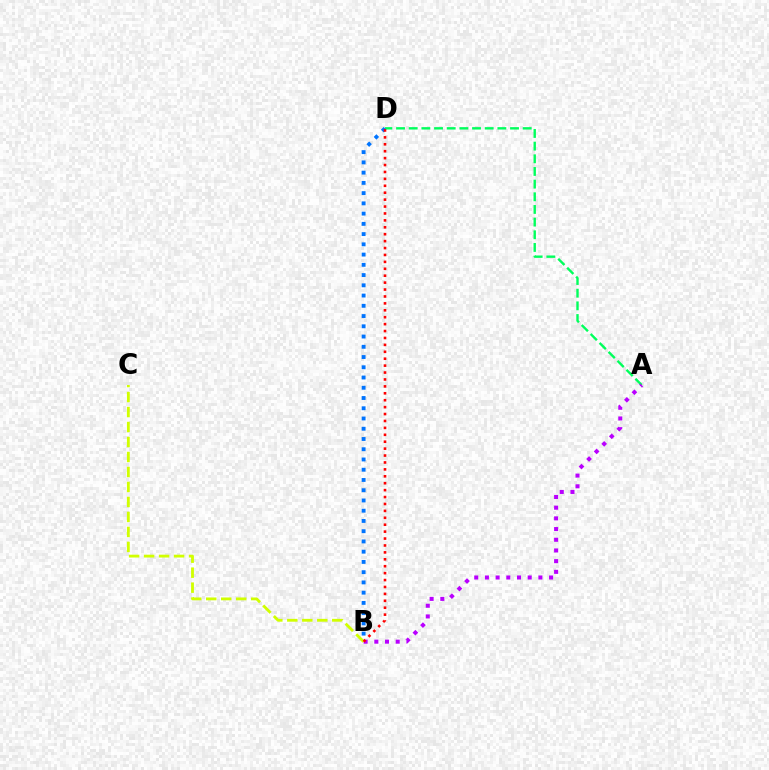{('A', 'D'): [{'color': '#00ff5c', 'line_style': 'dashed', 'thickness': 1.72}], ('A', 'B'): [{'color': '#b900ff', 'line_style': 'dotted', 'thickness': 2.91}], ('B', 'C'): [{'color': '#d1ff00', 'line_style': 'dashed', 'thickness': 2.04}], ('B', 'D'): [{'color': '#0074ff', 'line_style': 'dotted', 'thickness': 2.78}, {'color': '#ff0000', 'line_style': 'dotted', 'thickness': 1.88}]}